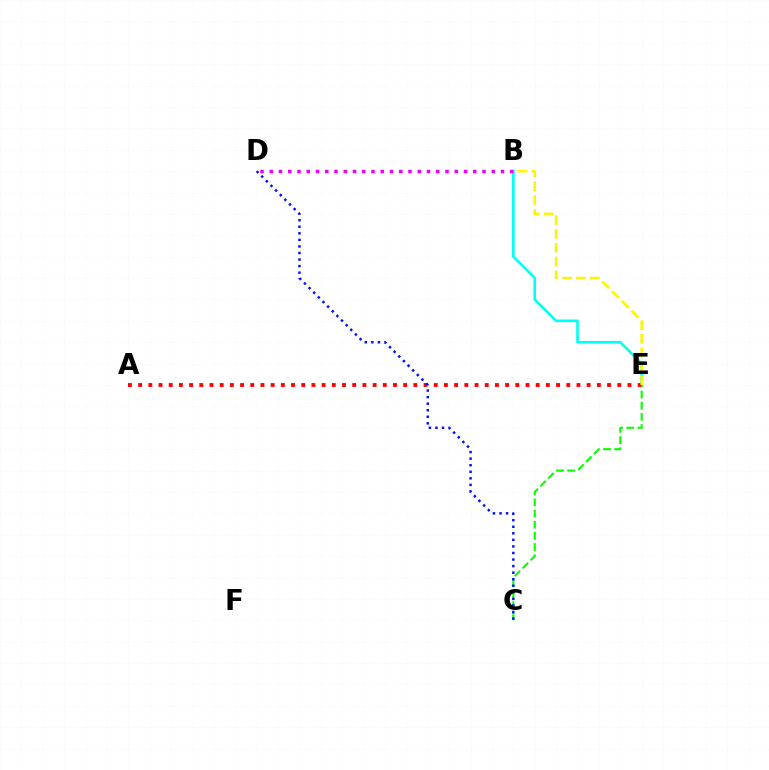{('C', 'E'): [{'color': '#08ff00', 'line_style': 'dashed', 'thickness': 1.52}], ('B', 'E'): [{'color': '#00fff6', 'line_style': 'solid', 'thickness': 1.89}, {'color': '#fcf500', 'line_style': 'dashed', 'thickness': 1.87}], ('A', 'E'): [{'color': '#ff0000', 'line_style': 'dotted', 'thickness': 2.77}], ('B', 'D'): [{'color': '#ee00ff', 'line_style': 'dotted', 'thickness': 2.51}], ('C', 'D'): [{'color': '#0010ff', 'line_style': 'dotted', 'thickness': 1.78}]}